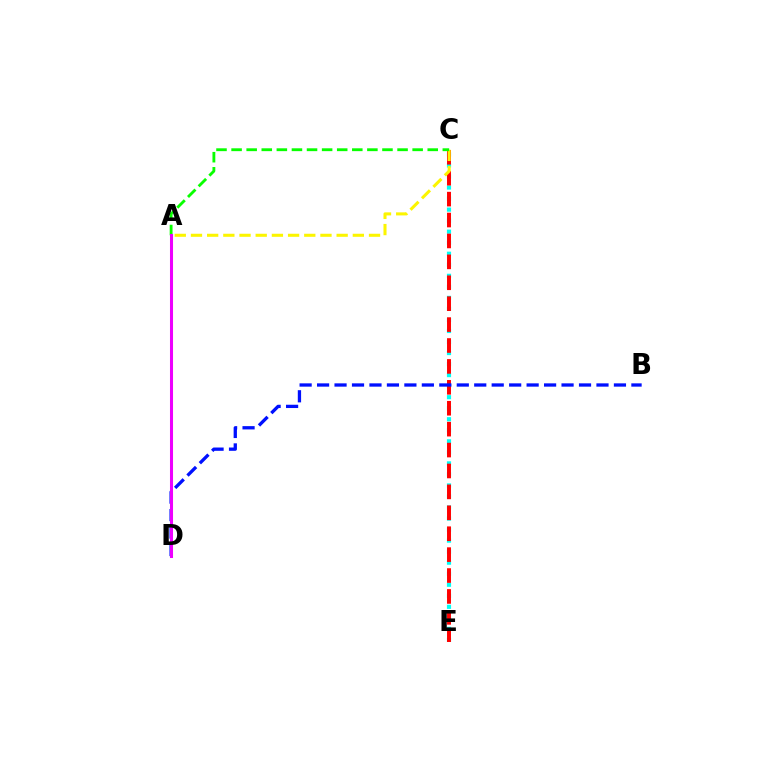{('C', 'E'): [{'color': '#00fff6', 'line_style': 'dotted', 'thickness': 3.0}, {'color': '#ff0000', 'line_style': 'dashed', 'thickness': 2.84}], ('A', 'C'): [{'color': '#fcf500', 'line_style': 'dashed', 'thickness': 2.2}, {'color': '#08ff00', 'line_style': 'dashed', 'thickness': 2.05}], ('B', 'D'): [{'color': '#0010ff', 'line_style': 'dashed', 'thickness': 2.37}], ('A', 'D'): [{'color': '#ee00ff', 'line_style': 'solid', 'thickness': 2.19}]}